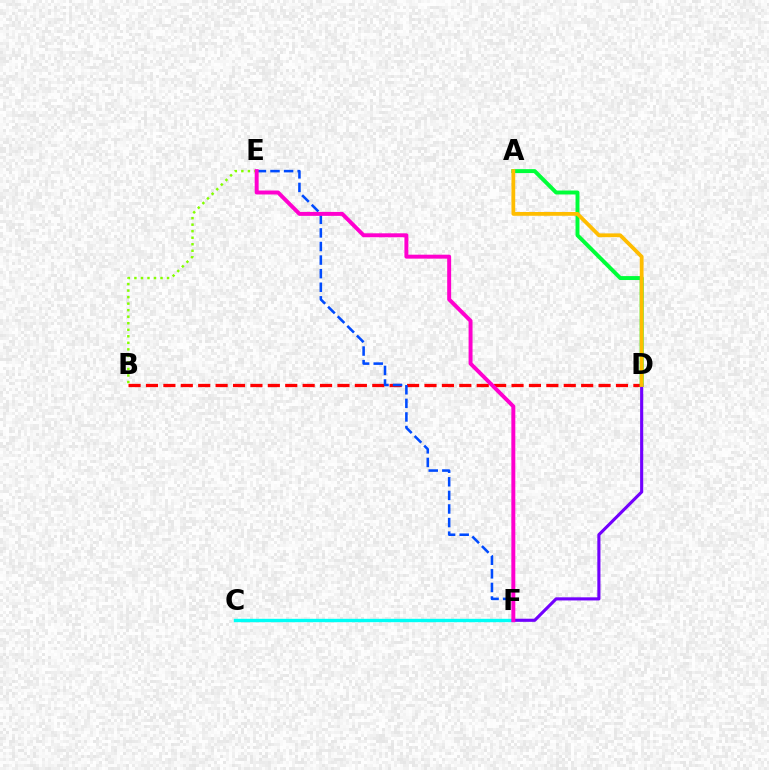{('B', 'E'): [{'color': '#84ff00', 'line_style': 'dotted', 'thickness': 1.77}], ('B', 'D'): [{'color': '#ff0000', 'line_style': 'dashed', 'thickness': 2.36}], ('E', 'F'): [{'color': '#004bff', 'line_style': 'dashed', 'thickness': 1.85}, {'color': '#ff00cf', 'line_style': 'solid', 'thickness': 2.84}], ('A', 'D'): [{'color': '#00ff39', 'line_style': 'solid', 'thickness': 2.83}, {'color': '#ffbd00', 'line_style': 'solid', 'thickness': 2.73}], ('C', 'F'): [{'color': '#00fff6', 'line_style': 'solid', 'thickness': 2.43}], ('D', 'F'): [{'color': '#7200ff', 'line_style': 'solid', 'thickness': 2.25}]}